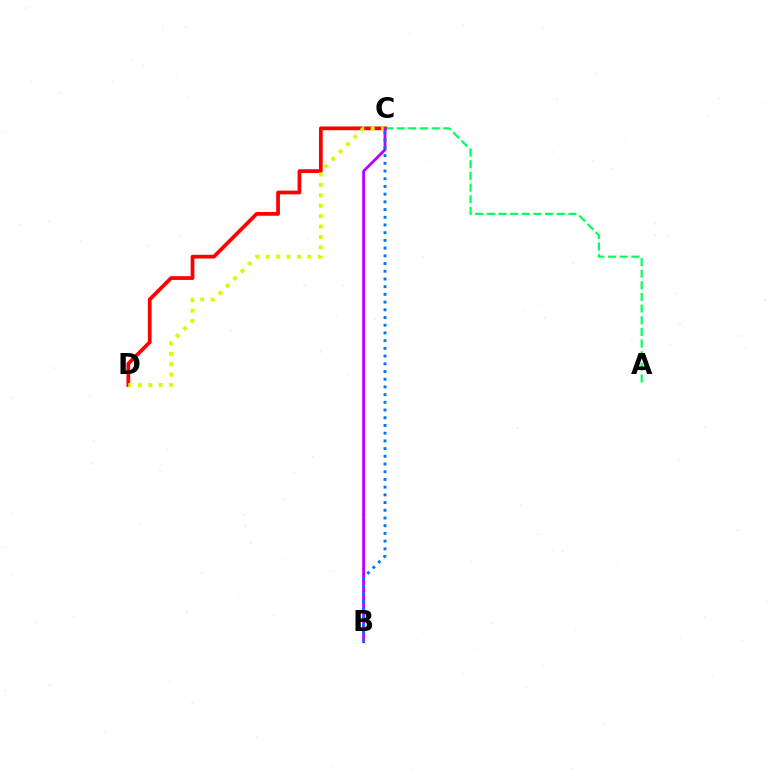{('A', 'C'): [{'color': '#00ff5c', 'line_style': 'dashed', 'thickness': 1.58}], ('C', 'D'): [{'color': '#ff0000', 'line_style': 'solid', 'thickness': 2.69}, {'color': '#d1ff00', 'line_style': 'dotted', 'thickness': 2.83}], ('B', 'C'): [{'color': '#b900ff', 'line_style': 'solid', 'thickness': 2.04}, {'color': '#0074ff', 'line_style': 'dotted', 'thickness': 2.09}]}